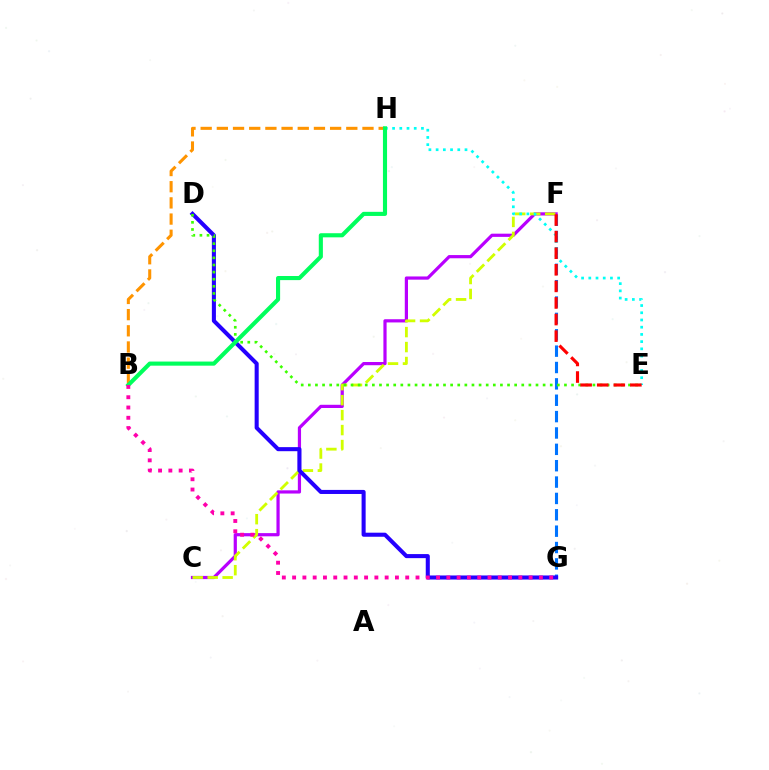{('F', 'G'): [{'color': '#0074ff', 'line_style': 'dashed', 'thickness': 2.22}], ('C', 'F'): [{'color': '#b900ff', 'line_style': 'solid', 'thickness': 2.31}, {'color': '#d1ff00', 'line_style': 'dashed', 'thickness': 2.03}], ('B', 'H'): [{'color': '#ff9400', 'line_style': 'dashed', 'thickness': 2.2}, {'color': '#00ff5c', 'line_style': 'solid', 'thickness': 2.96}], ('D', 'G'): [{'color': '#2500ff', 'line_style': 'solid', 'thickness': 2.92}], ('D', 'E'): [{'color': '#3dff00', 'line_style': 'dotted', 'thickness': 1.93}], ('E', 'H'): [{'color': '#00fff6', 'line_style': 'dotted', 'thickness': 1.96}], ('E', 'F'): [{'color': '#ff0000', 'line_style': 'dashed', 'thickness': 2.25}], ('B', 'G'): [{'color': '#ff00ac', 'line_style': 'dotted', 'thickness': 2.79}]}